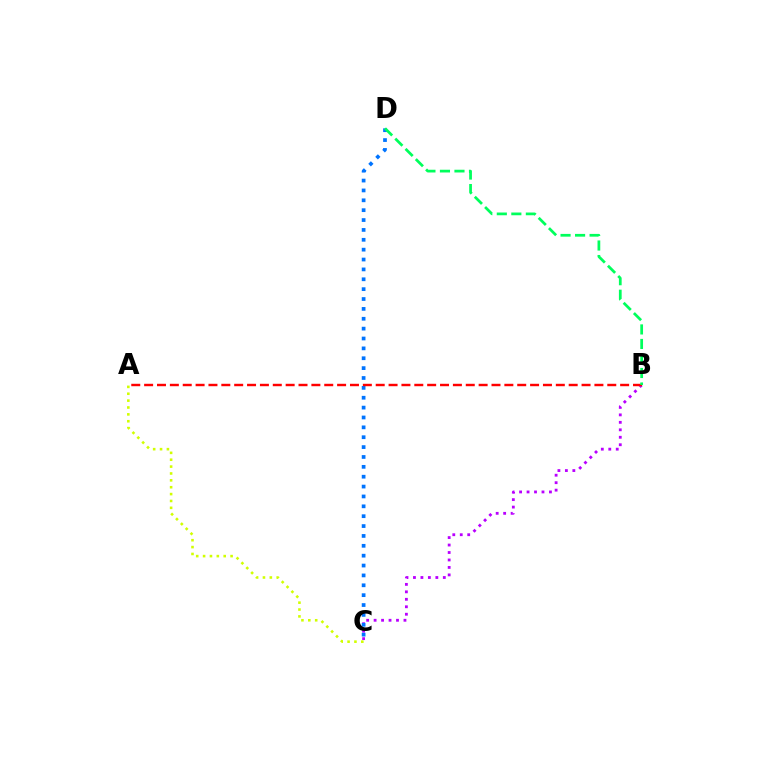{('B', 'C'): [{'color': '#b900ff', 'line_style': 'dotted', 'thickness': 2.03}], ('C', 'D'): [{'color': '#0074ff', 'line_style': 'dotted', 'thickness': 2.68}], ('A', 'C'): [{'color': '#d1ff00', 'line_style': 'dotted', 'thickness': 1.87}], ('A', 'B'): [{'color': '#ff0000', 'line_style': 'dashed', 'thickness': 1.75}], ('B', 'D'): [{'color': '#00ff5c', 'line_style': 'dashed', 'thickness': 1.97}]}